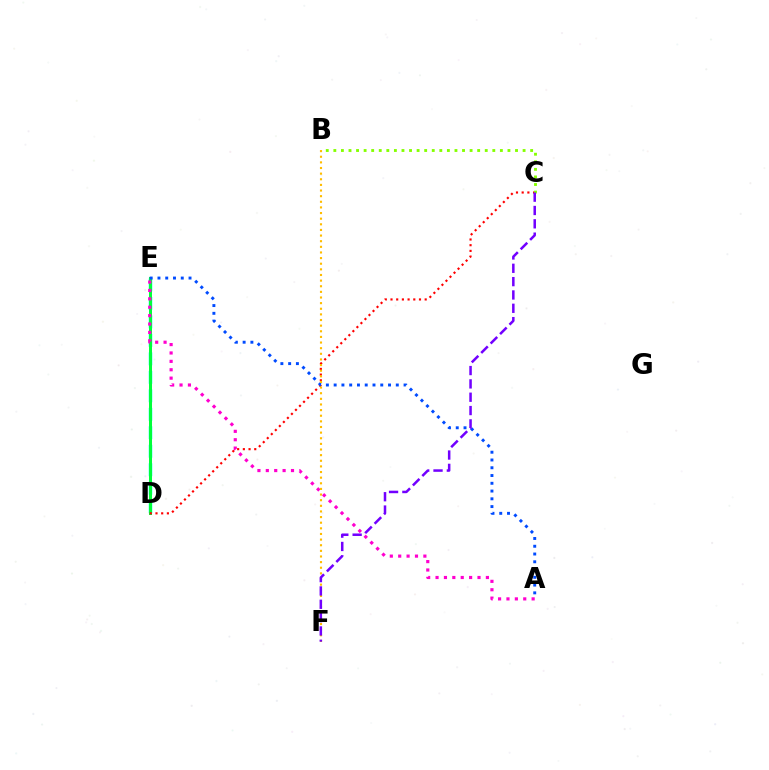{('D', 'E'): [{'color': '#00fff6', 'line_style': 'dashed', 'thickness': 2.51}, {'color': '#00ff39', 'line_style': 'solid', 'thickness': 2.17}], ('C', 'D'): [{'color': '#ff0000', 'line_style': 'dotted', 'thickness': 1.55}], ('A', 'E'): [{'color': '#ff00cf', 'line_style': 'dotted', 'thickness': 2.28}, {'color': '#004bff', 'line_style': 'dotted', 'thickness': 2.11}], ('B', 'F'): [{'color': '#ffbd00', 'line_style': 'dotted', 'thickness': 1.53}], ('B', 'C'): [{'color': '#84ff00', 'line_style': 'dotted', 'thickness': 2.06}], ('C', 'F'): [{'color': '#7200ff', 'line_style': 'dashed', 'thickness': 1.81}]}